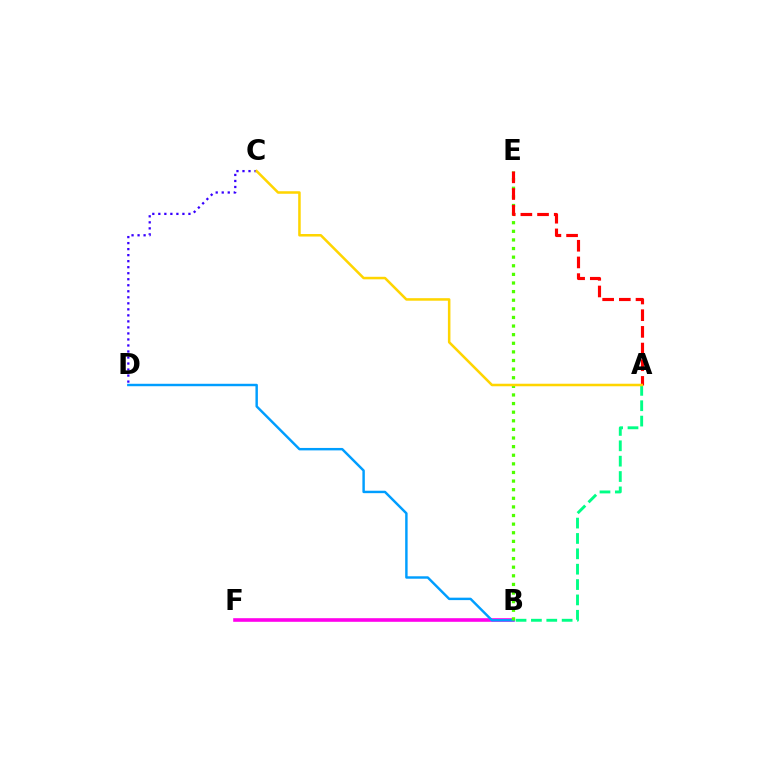{('B', 'F'): [{'color': '#ff00ed', 'line_style': 'solid', 'thickness': 2.6}], ('B', 'D'): [{'color': '#009eff', 'line_style': 'solid', 'thickness': 1.76}], ('B', 'E'): [{'color': '#4fff00', 'line_style': 'dotted', 'thickness': 2.34}], ('A', 'B'): [{'color': '#00ff86', 'line_style': 'dashed', 'thickness': 2.09}], ('C', 'D'): [{'color': '#3700ff', 'line_style': 'dotted', 'thickness': 1.64}], ('A', 'E'): [{'color': '#ff0000', 'line_style': 'dashed', 'thickness': 2.27}], ('A', 'C'): [{'color': '#ffd500', 'line_style': 'solid', 'thickness': 1.82}]}